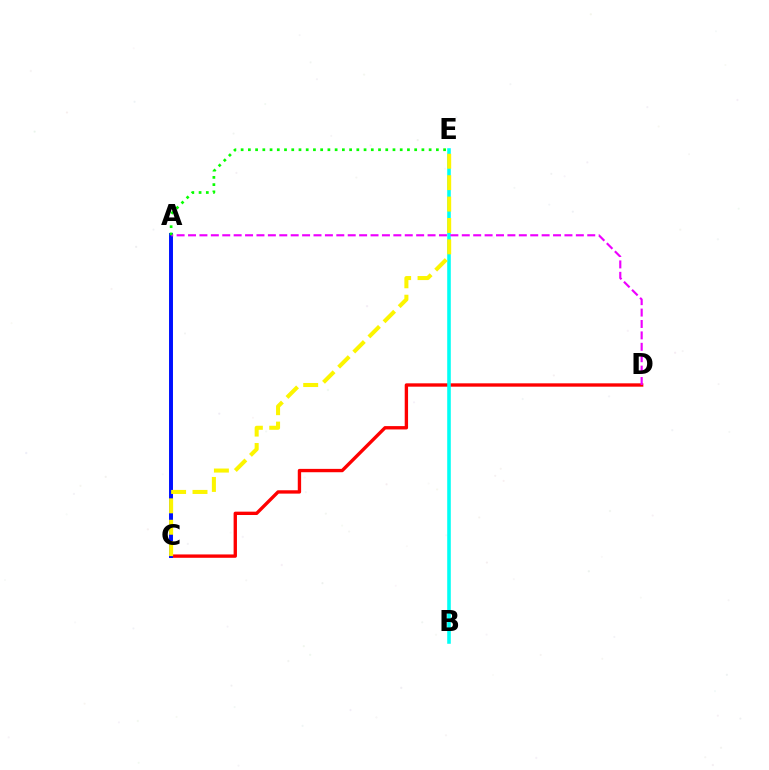{('C', 'D'): [{'color': '#ff0000', 'line_style': 'solid', 'thickness': 2.41}], ('B', 'E'): [{'color': '#00fff6', 'line_style': 'solid', 'thickness': 2.58}], ('A', 'C'): [{'color': '#0010ff', 'line_style': 'solid', 'thickness': 2.84}], ('C', 'E'): [{'color': '#fcf500', 'line_style': 'dashed', 'thickness': 2.91}], ('A', 'D'): [{'color': '#ee00ff', 'line_style': 'dashed', 'thickness': 1.55}], ('A', 'E'): [{'color': '#08ff00', 'line_style': 'dotted', 'thickness': 1.96}]}